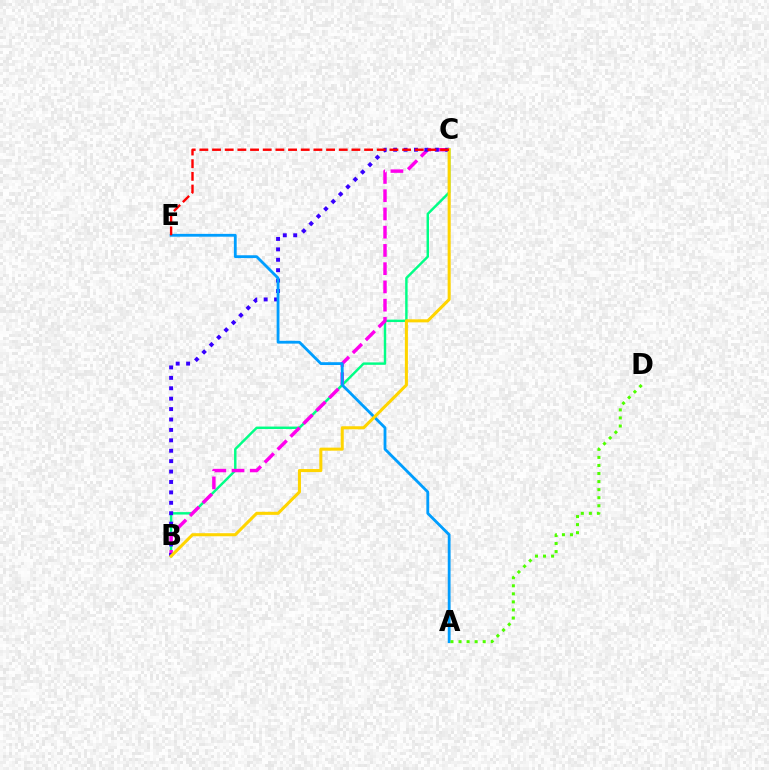{('B', 'C'): [{'color': '#00ff86', 'line_style': 'solid', 'thickness': 1.75}, {'color': '#ff00ed', 'line_style': 'dashed', 'thickness': 2.48}, {'color': '#3700ff', 'line_style': 'dotted', 'thickness': 2.83}, {'color': '#ffd500', 'line_style': 'solid', 'thickness': 2.2}], ('A', 'E'): [{'color': '#009eff', 'line_style': 'solid', 'thickness': 2.03}], ('C', 'E'): [{'color': '#ff0000', 'line_style': 'dashed', 'thickness': 1.72}], ('A', 'D'): [{'color': '#4fff00', 'line_style': 'dotted', 'thickness': 2.19}]}